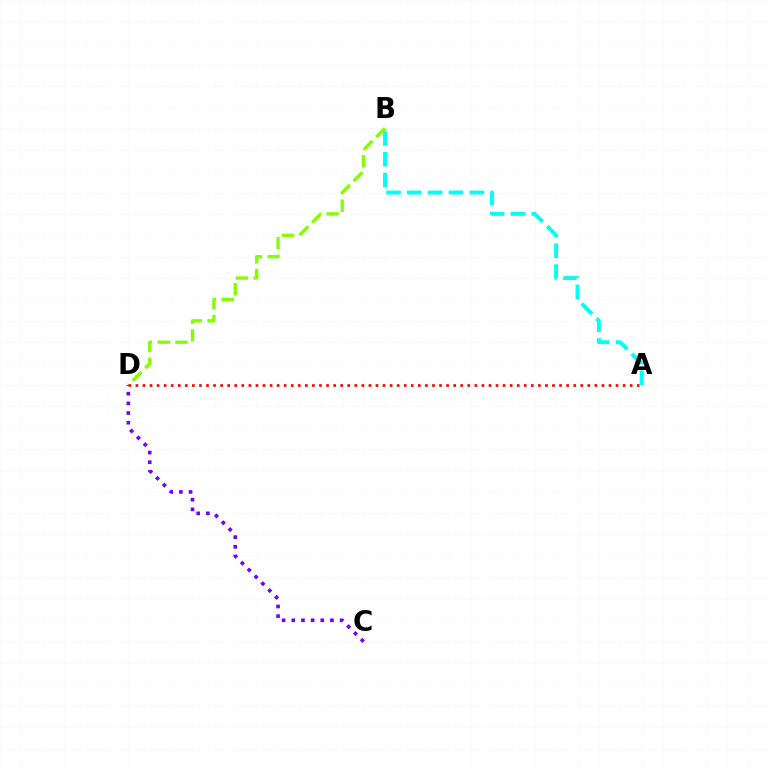{('B', 'D'): [{'color': '#84ff00', 'line_style': 'dashed', 'thickness': 2.42}], ('A', 'B'): [{'color': '#00fff6', 'line_style': 'dashed', 'thickness': 2.83}], ('C', 'D'): [{'color': '#7200ff', 'line_style': 'dotted', 'thickness': 2.63}], ('A', 'D'): [{'color': '#ff0000', 'line_style': 'dotted', 'thickness': 1.92}]}